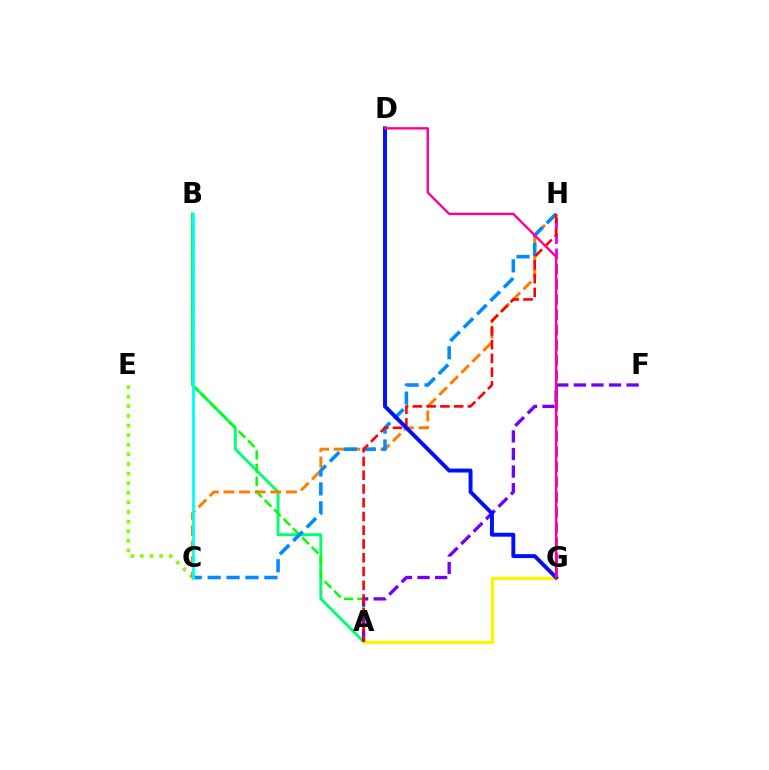{('G', 'H'): [{'color': '#ee00ff', 'line_style': 'dashed', 'thickness': 2.07}], ('C', 'E'): [{'color': '#84ff00', 'line_style': 'dotted', 'thickness': 2.61}], ('A', 'B'): [{'color': '#00ff74', 'line_style': 'solid', 'thickness': 2.12}, {'color': '#08ff00', 'line_style': 'dashed', 'thickness': 1.8}], ('A', 'G'): [{'color': '#fcf500', 'line_style': 'solid', 'thickness': 2.46}], ('C', 'H'): [{'color': '#ff7c00', 'line_style': 'dashed', 'thickness': 2.12}, {'color': '#008cff', 'line_style': 'dashed', 'thickness': 2.57}], ('A', 'F'): [{'color': '#7200ff', 'line_style': 'dashed', 'thickness': 2.39}], ('A', 'H'): [{'color': '#ff0000', 'line_style': 'dashed', 'thickness': 1.87}], ('B', 'C'): [{'color': '#00fff6', 'line_style': 'solid', 'thickness': 2.03}], ('D', 'G'): [{'color': '#0010ff', 'line_style': 'solid', 'thickness': 2.83}, {'color': '#ff0094', 'line_style': 'solid', 'thickness': 1.71}]}